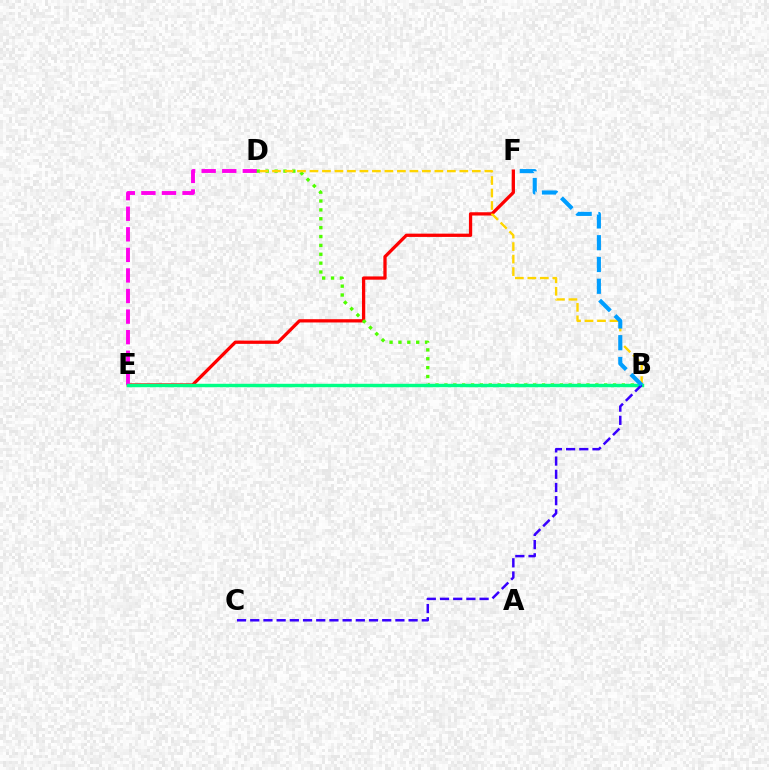{('E', 'F'): [{'color': '#ff0000', 'line_style': 'solid', 'thickness': 2.35}], ('D', 'E'): [{'color': '#ff00ed', 'line_style': 'dashed', 'thickness': 2.79}], ('B', 'D'): [{'color': '#4fff00', 'line_style': 'dotted', 'thickness': 2.41}, {'color': '#ffd500', 'line_style': 'dashed', 'thickness': 1.7}], ('B', 'E'): [{'color': '#00ff86', 'line_style': 'solid', 'thickness': 2.47}], ('B', 'C'): [{'color': '#3700ff', 'line_style': 'dashed', 'thickness': 1.79}], ('B', 'F'): [{'color': '#009eff', 'line_style': 'dashed', 'thickness': 2.96}]}